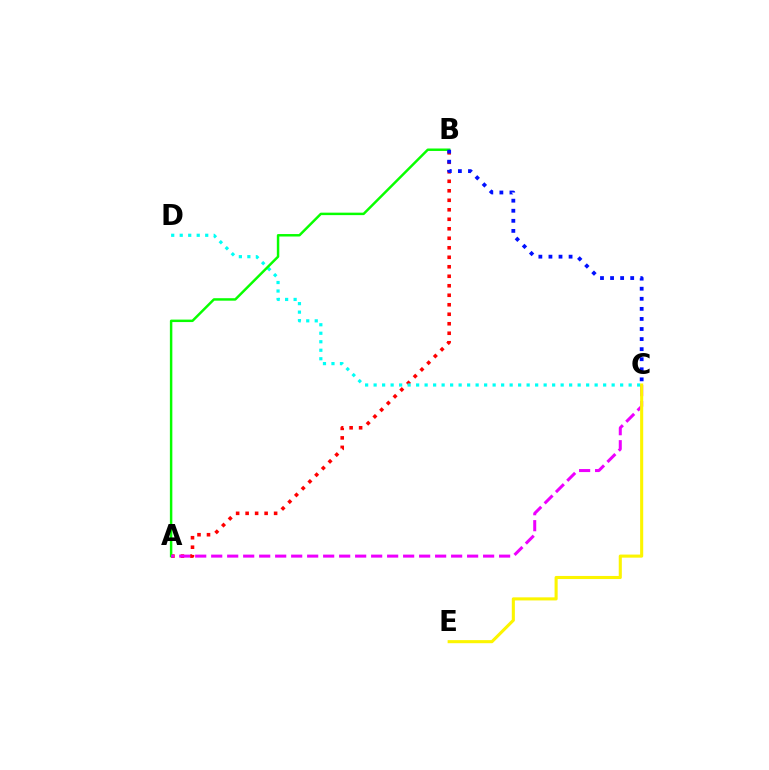{('A', 'B'): [{'color': '#ff0000', 'line_style': 'dotted', 'thickness': 2.58}, {'color': '#08ff00', 'line_style': 'solid', 'thickness': 1.77}], ('C', 'D'): [{'color': '#00fff6', 'line_style': 'dotted', 'thickness': 2.31}], ('B', 'C'): [{'color': '#0010ff', 'line_style': 'dotted', 'thickness': 2.74}], ('A', 'C'): [{'color': '#ee00ff', 'line_style': 'dashed', 'thickness': 2.17}], ('C', 'E'): [{'color': '#fcf500', 'line_style': 'solid', 'thickness': 2.22}]}